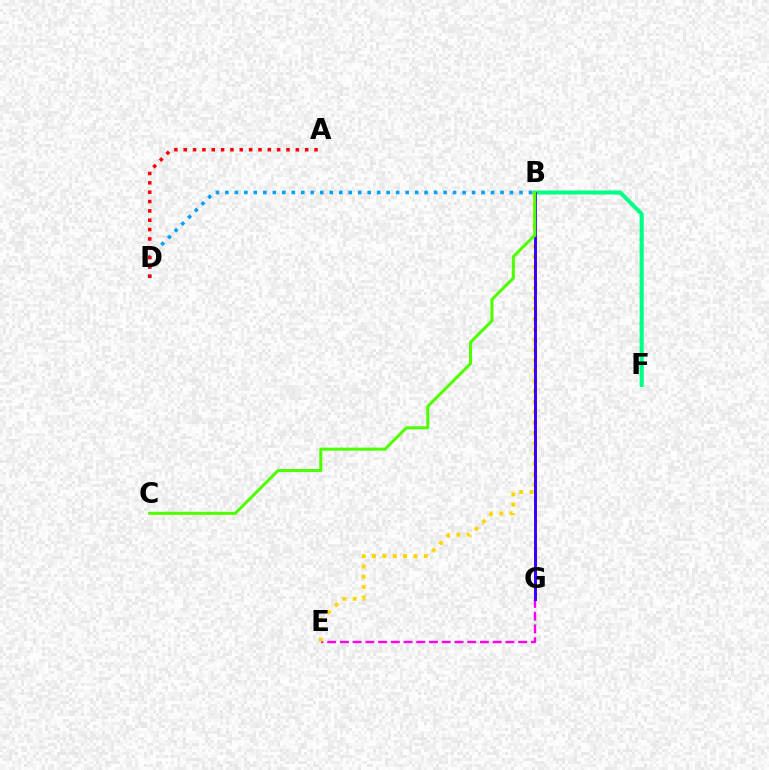{('E', 'G'): [{'color': '#ff00ed', 'line_style': 'dashed', 'thickness': 1.73}], ('B', 'F'): [{'color': '#00ff86', 'line_style': 'solid', 'thickness': 2.91}], ('B', 'E'): [{'color': '#ffd500', 'line_style': 'dotted', 'thickness': 2.81}], ('B', 'G'): [{'color': '#3700ff', 'line_style': 'solid', 'thickness': 2.12}], ('B', 'D'): [{'color': '#009eff', 'line_style': 'dotted', 'thickness': 2.58}], ('A', 'D'): [{'color': '#ff0000', 'line_style': 'dotted', 'thickness': 2.54}], ('B', 'C'): [{'color': '#4fff00', 'line_style': 'solid', 'thickness': 2.21}]}